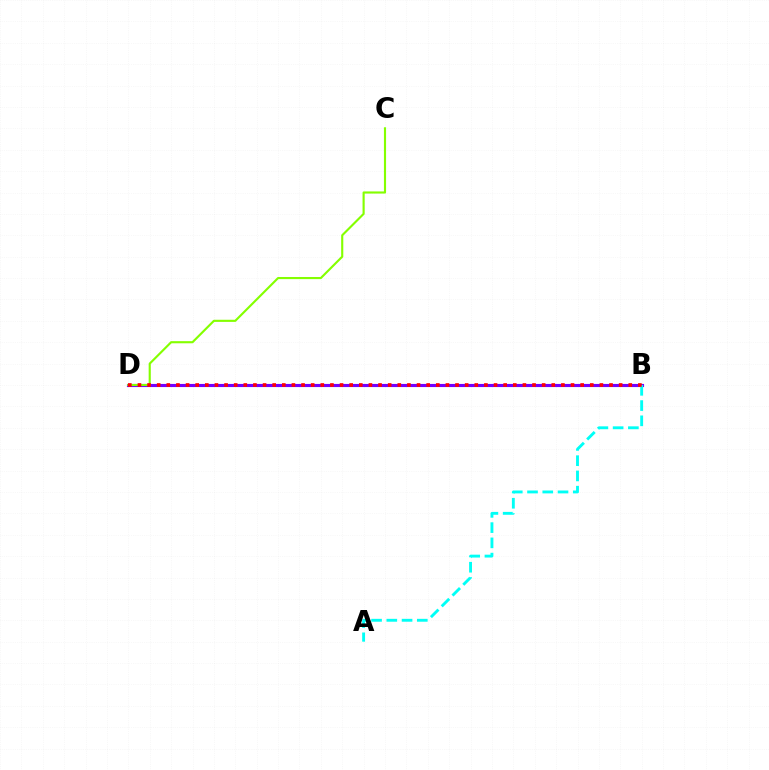{('B', 'D'): [{'color': '#7200ff', 'line_style': 'solid', 'thickness': 2.25}, {'color': '#ff0000', 'line_style': 'dotted', 'thickness': 2.61}], ('C', 'D'): [{'color': '#84ff00', 'line_style': 'solid', 'thickness': 1.54}], ('A', 'B'): [{'color': '#00fff6', 'line_style': 'dashed', 'thickness': 2.07}]}